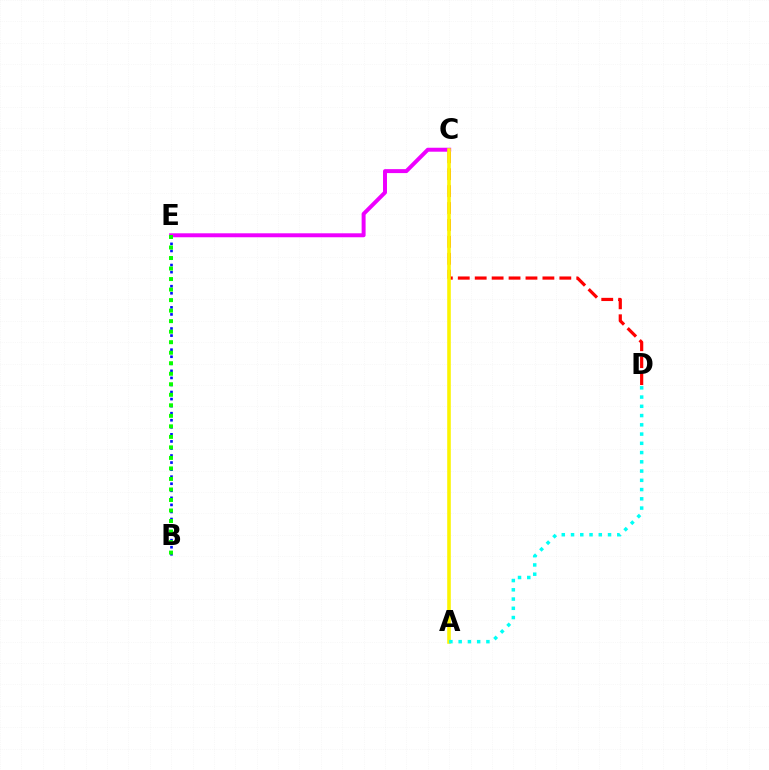{('C', 'D'): [{'color': '#ff0000', 'line_style': 'dashed', 'thickness': 2.3}], ('C', 'E'): [{'color': '#ee00ff', 'line_style': 'solid', 'thickness': 2.85}], ('A', 'C'): [{'color': '#fcf500', 'line_style': 'solid', 'thickness': 2.58}], ('A', 'D'): [{'color': '#00fff6', 'line_style': 'dotted', 'thickness': 2.51}], ('B', 'E'): [{'color': '#0010ff', 'line_style': 'dotted', 'thickness': 1.92}, {'color': '#08ff00', 'line_style': 'dotted', 'thickness': 2.86}]}